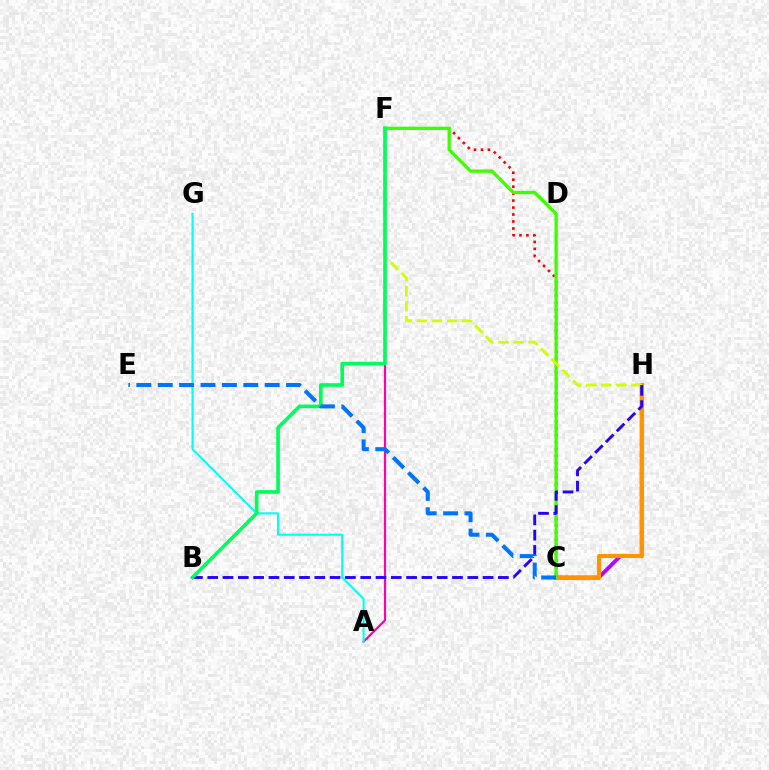{('C', 'H'): [{'color': '#b900ff', 'line_style': 'solid', 'thickness': 2.71}, {'color': '#ff9400', 'line_style': 'solid', 'thickness': 2.95}], ('C', 'F'): [{'color': '#ff0000', 'line_style': 'dotted', 'thickness': 1.89}, {'color': '#3dff00', 'line_style': 'solid', 'thickness': 2.37}], ('A', 'F'): [{'color': '#ff00ac', 'line_style': 'solid', 'thickness': 1.56}], ('F', 'H'): [{'color': '#d1ff00', 'line_style': 'dashed', 'thickness': 2.05}], ('A', 'G'): [{'color': '#00fff6', 'line_style': 'solid', 'thickness': 1.51}], ('B', 'H'): [{'color': '#2500ff', 'line_style': 'dashed', 'thickness': 2.08}], ('B', 'F'): [{'color': '#00ff5c', 'line_style': 'solid', 'thickness': 2.62}], ('C', 'E'): [{'color': '#0074ff', 'line_style': 'dashed', 'thickness': 2.91}]}